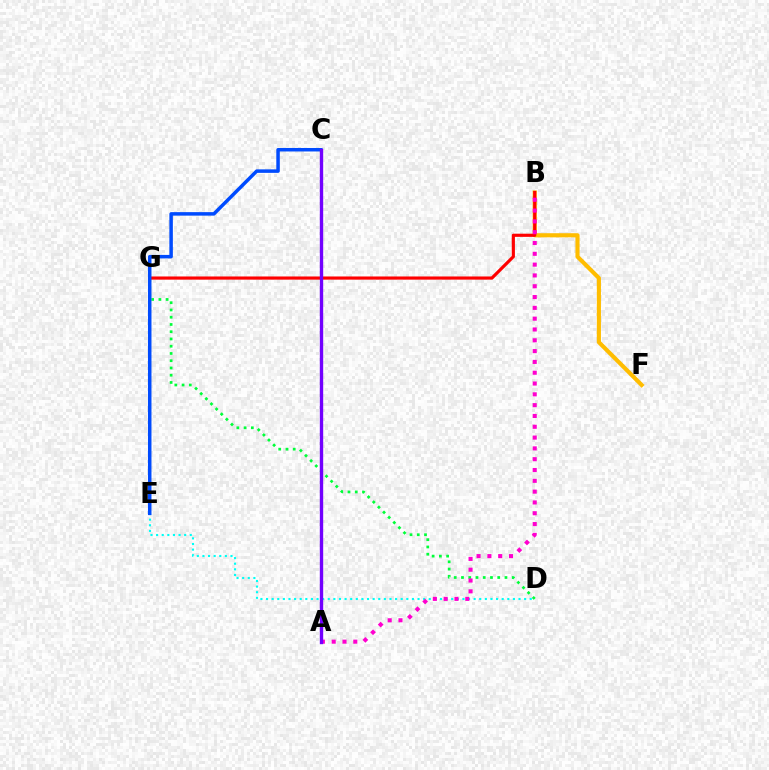{('B', 'F'): [{'color': '#ffbd00', 'line_style': 'solid', 'thickness': 2.97}], ('D', 'G'): [{'color': '#00ff39', 'line_style': 'dotted', 'thickness': 1.97}], ('B', 'G'): [{'color': '#ff0000', 'line_style': 'solid', 'thickness': 2.28}], ('D', 'E'): [{'color': '#00fff6', 'line_style': 'dotted', 'thickness': 1.52}], ('A', 'B'): [{'color': '#ff00cf', 'line_style': 'dotted', 'thickness': 2.94}], ('A', 'C'): [{'color': '#84ff00', 'line_style': 'dashed', 'thickness': 1.92}, {'color': '#7200ff', 'line_style': 'solid', 'thickness': 2.42}], ('C', 'E'): [{'color': '#004bff', 'line_style': 'solid', 'thickness': 2.52}]}